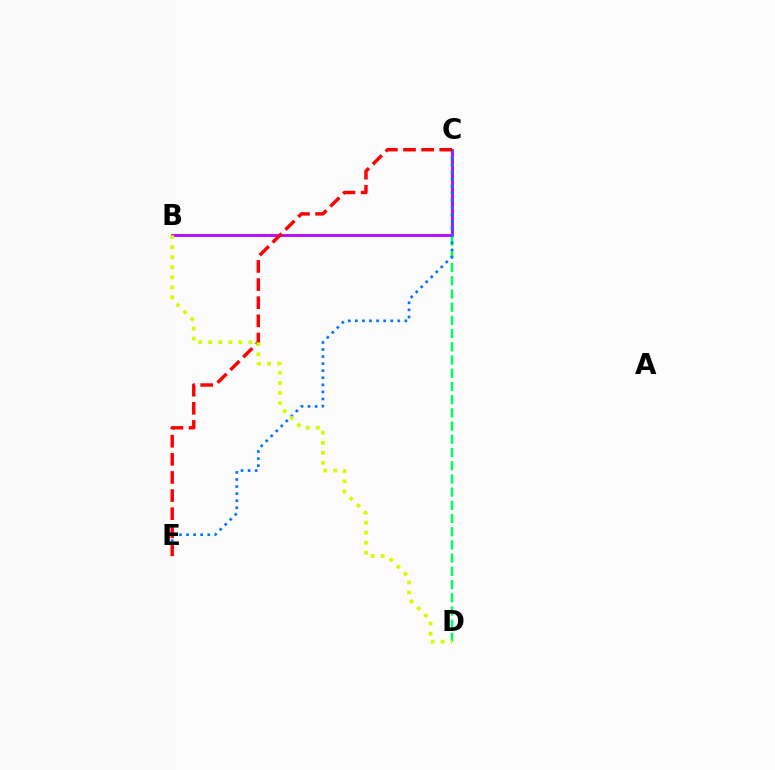{('C', 'D'): [{'color': '#00ff5c', 'line_style': 'dashed', 'thickness': 1.79}], ('B', 'C'): [{'color': '#b900ff', 'line_style': 'solid', 'thickness': 2.01}], ('C', 'E'): [{'color': '#0074ff', 'line_style': 'dotted', 'thickness': 1.92}, {'color': '#ff0000', 'line_style': 'dashed', 'thickness': 2.46}], ('B', 'D'): [{'color': '#d1ff00', 'line_style': 'dotted', 'thickness': 2.73}]}